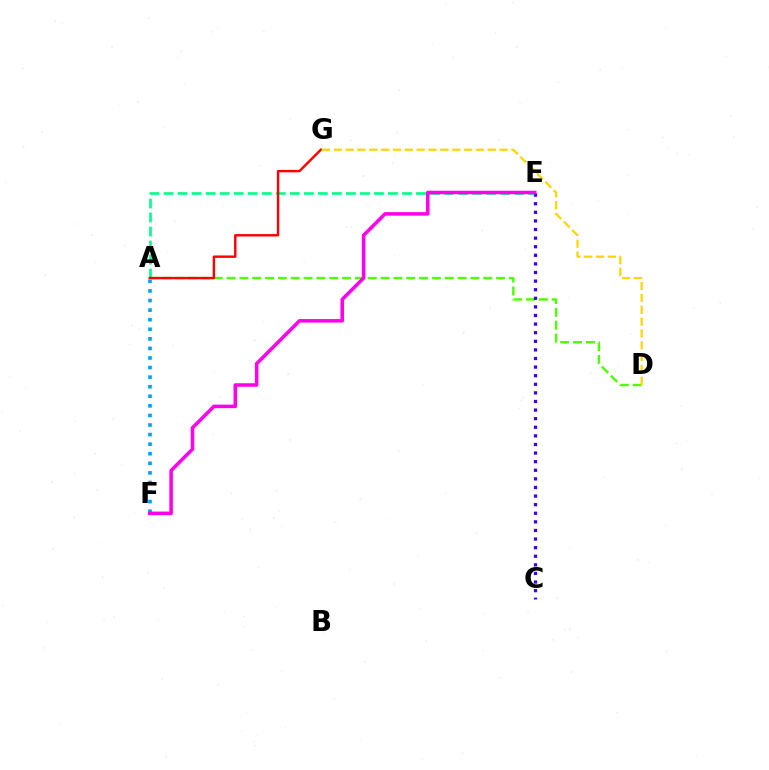{('A', 'D'): [{'color': '#4fff00', 'line_style': 'dashed', 'thickness': 1.74}], ('A', 'E'): [{'color': '#00ff86', 'line_style': 'dashed', 'thickness': 1.91}], ('C', 'E'): [{'color': '#3700ff', 'line_style': 'dotted', 'thickness': 2.34}], ('A', 'F'): [{'color': '#009eff', 'line_style': 'dotted', 'thickness': 2.6}], ('E', 'F'): [{'color': '#ff00ed', 'line_style': 'solid', 'thickness': 2.54}], ('A', 'G'): [{'color': '#ff0000', 'line_style': 'solid', 'thickness': 1.74}], ('D', 'G'): [{'color': '#ffd500', 'line_style': 'dashed', 'thickness': 1.61}]}